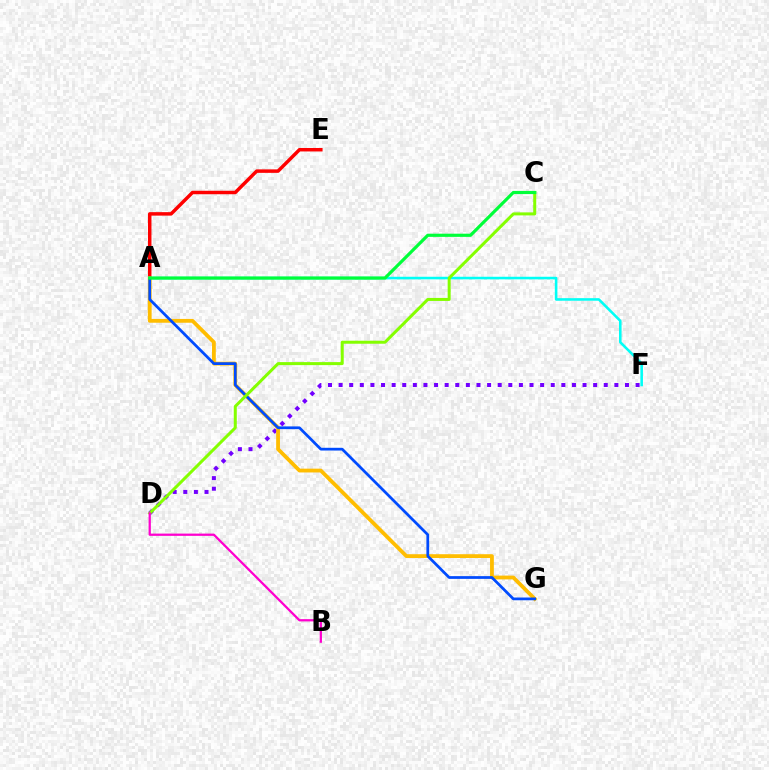{('A', 'E'): [{'color': '#ff0000', 'line_style': 'solid', 'thickness': 2.5}], ('A', 'F'): [{'color': '#00fff6', 'line_style': 'solid', 'thickness': 1.85}], ('D', 'F'): [{'color': '#7200ff', 'line_style': 'dotted', 'thickness': 2.88}], ('A', 'G'): [{'color': '#ffbd00', 'line_style': 'solid', 'thickness': 2.74}, {'color': '#004bff', 'line_style': 'solid', 'thickness': 1.98}], ('C', 'D'): [{'color': '#84ff00', 'line_style': 'solid', 'thickness': 2.17}], ('B', 'D'): [{'color': '#ff00cf', 'line_style': 'solid', 'thickness': 1.63}], ('A', 'C'): [{'color': '#00ff39', 'line_style': 'solid', 'thickness': 2.29}]}